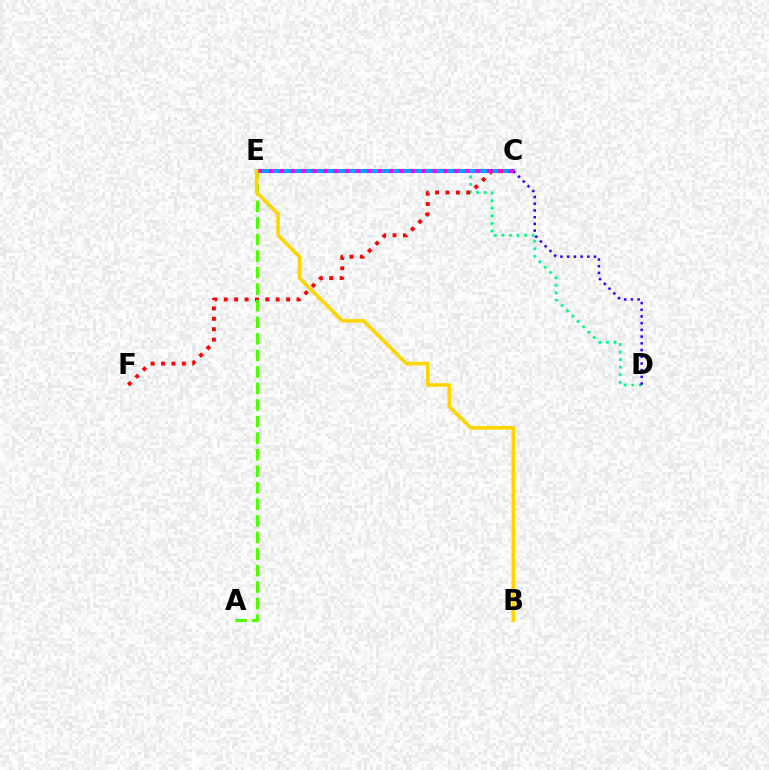{('D', 'E'): [{'color': '#00ff86', 'line_style': 'dotted', 'thickness': 2.05}], ('C', 'E'): [{'color': '#009eff', 'line_style': 'solid', 'thickness': 2.86}, {'color': '#ff00ed', 'line_style': 'dotted', 'thickness': 2.96}], ('C', 'F'): [{'color': '#ff0000', 'line_style': 'dotted', 'thickness': 2.82}], ('C', 'D'): [{'color': '#3700ff', 'line_style': 'dotted', 'thickness': 1.82}], ('A', 'E'): [{'color': '#4fff00', 'line_style': 'dashed', 'thickness': 2.25}], ('B', 'E'): [{'color': '#ffd500', 'line_style': 'solid', 'thickness': 2.6}]}